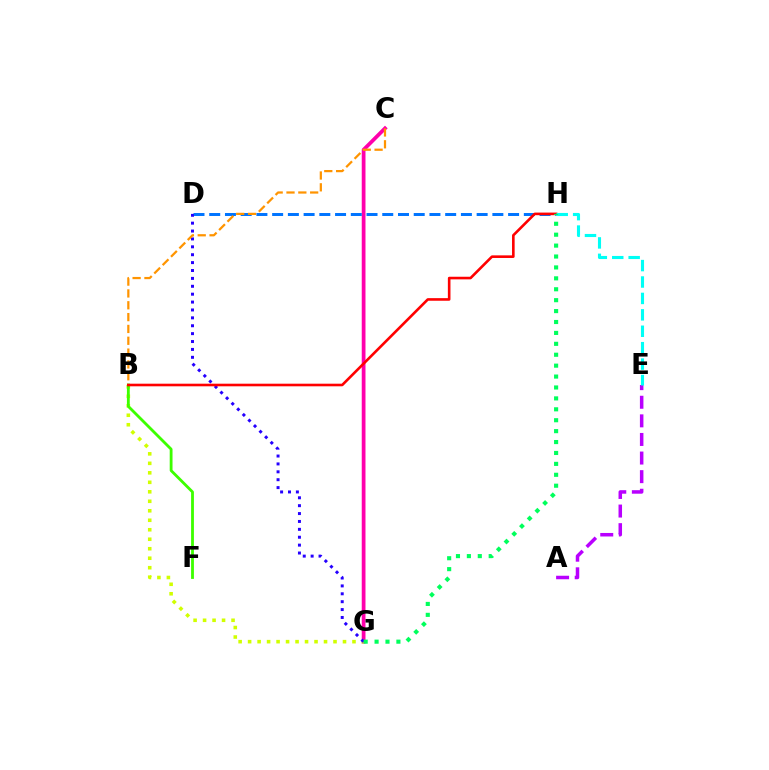{('C', 'G'): [{'color': '#ff00ac', 'line_style': 'solid', 'thickness': 2.7}], ('B', 'G'): [{'color': '#d1ff00', 'line_style': 'dotted', 'thickness': 2.58}], ('D', 'H'): [{'color': '#0074ff', 'line_style': 'dashed', 'thickness': 2.14}], ('B', 'F'): [{'color': '#3dff00', 'line_style': 'solid', 'thickness': 2.03}], ('D', 'G'): [{'color': '#2500ff', 'line_style': 'dotted', 'thickness': 2.14}], ('A', 'E'): [{'color': '#b900ff', 'line_style': 'dashed', 'thickness': 2.53}], ('B', 'C'): [{'color': '#ff9400', 'line_style': 'dashed', 'thickness': 1.61}], ('B', 'H'): [{'color': '#ff0000', 'line_style': 'solid', 'thickness': 1.88}], ('E', 'H'): [{'color': '#00fff6', 'line_style': 'dashed', 'thickness': 2.23}], ('G', 'H'): [{'color': '#00ff5c', 'line_style': 'dotted', 'thickness': 2.97}]}